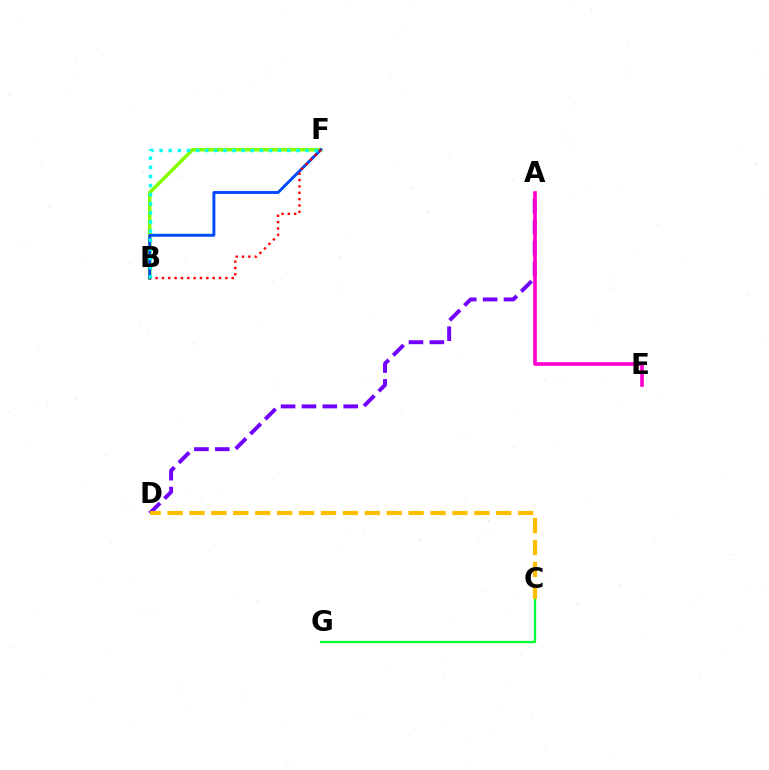{('B', 'F'): [{'color': '#84ff00', 'line_style': 'solid', 'thickness': 2.57}, {'color': '#004bff', 'line_style': 'solid', 'thickness': 2.11}, {'color': '#ff0000', 'line_style': 'dotted', 'thickness': 1.72}, {'color': '#00fff6', 'line_style': 'dotted', 'thickness': 2.48}], ('C', 'G'): [{'color': '#00ff39', 'line_style': 'solid', 'thickness': 1.66}], ('A', 'D'): [{'color': '#7200ff', 'line_style': 'dashed', 'thickness': 2.84}], ('C', 'D'): [{'color': '#ffbd00', 'line_style': 'dashed', 'thickness': 2.98}], ('A', 'E'): [{'color': '#ff00cf', 'line_style': 'solid', 'thickness': 2.63}]}